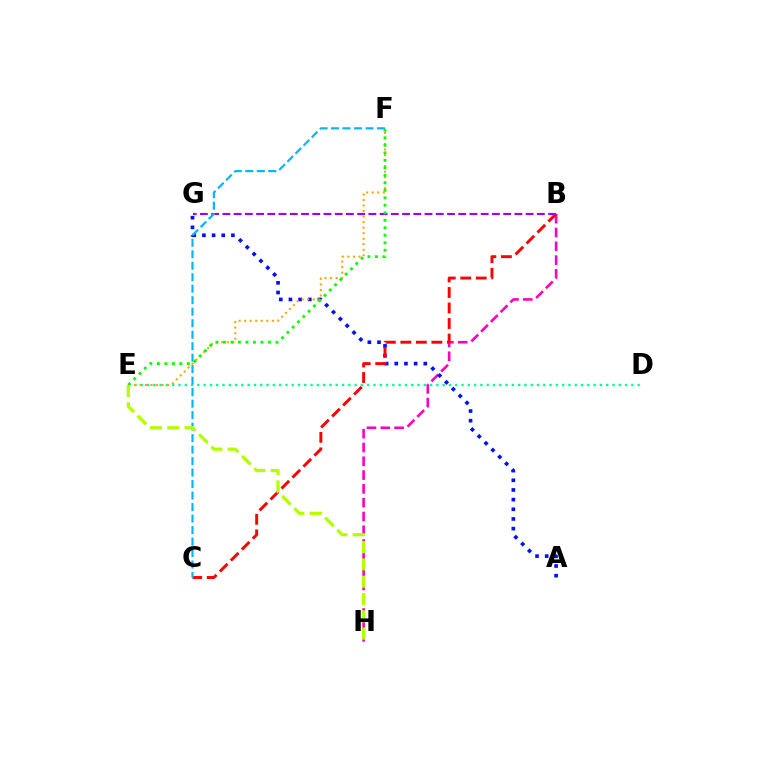{('B', 'H'): [{'color': '#ff00bd', 'line_style': 'dashed', 'thickness': 1.87}], ('A', 'G'): [{'color': '#0010ff', 'line_style': 'dotted', 'thickness': 2.63}], ('B', 'C'): [{'color': '#ff0000', 'line_style': 'dashed', 'thickness': 2.11}], ('D', 'E'): [{'color': '#00ff9d', 'line_style': 'dotted', 'thickness': 1.71}], ('E', 'F'): [{'color': '#ffa500', 'line_style': 'dotted', 'thickness': 1.5}, {'color': '#08ff00', 'line_style': 'dotted', 'thickness': 2.04}], ('B', 'G'): [{'color': '#9b00ff', 'line_style': 'dashed', 'thickness': 1.53}], ('C', 'F'): [{'color': '#00b5ff', 'line_style': 'dashed', 'thickness': 1.56}], ('E', 'H'): [{'color': '#b3ff00', 'line_style': 'dashed', 'thickness': 2.35}]}